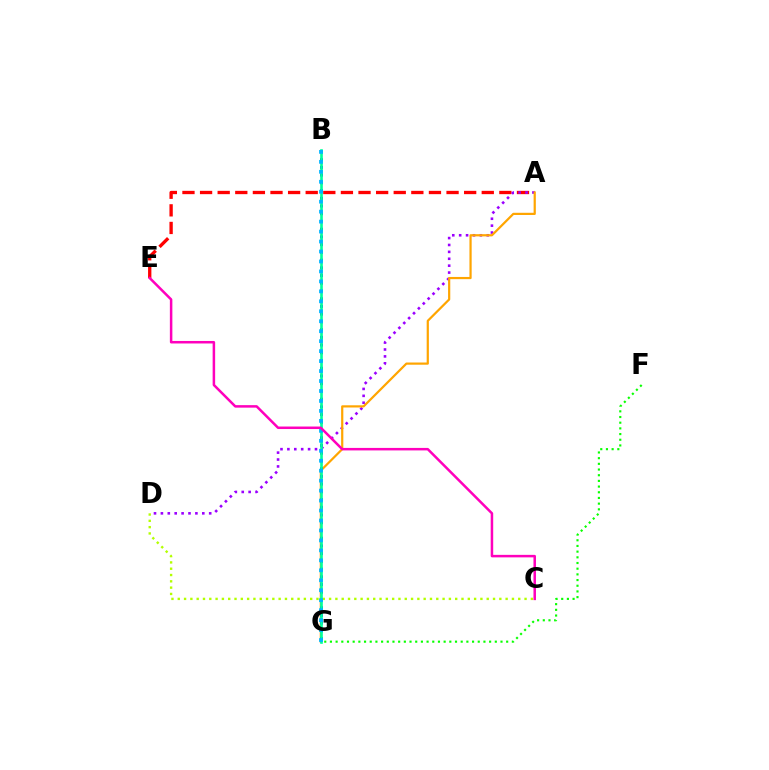{('A', 'E'): [{'color': '#ff0000', 'line_style': 'dashed', 'thickness': 2.39}], ('A', 'D'): [{'color': '#9b00ff', 'line_style': 'dotted', 'thickness': 1.87}], ('A', 'G'): [{'color': '#ffa500', 'line_style': 'solid', 'thickness': 1.59}], ('C', 'D'): [{'color': '#b3ff00', 'line_style': 'dotted', 'thickness': 1.71}], ('B', 'G'): [{'color': '#0010ff', 'line_style': 'dotted', 'thickness': 2.1}, {'color': '#00ff9d', 'line_style': 'solid', 'thickness': 1.91}, {'color': '#00b5ff', 'line_style': 'dotted', 'thickness': 2.71}], ('F', 'G'): [{'color': '#08ff00', 'line_style': 'dotted', 'thickness': 1.54}], ('C', 'E'): [{'color': '#ff00bd', 'line_style': 'solid', 'thickness': 1.8}]}